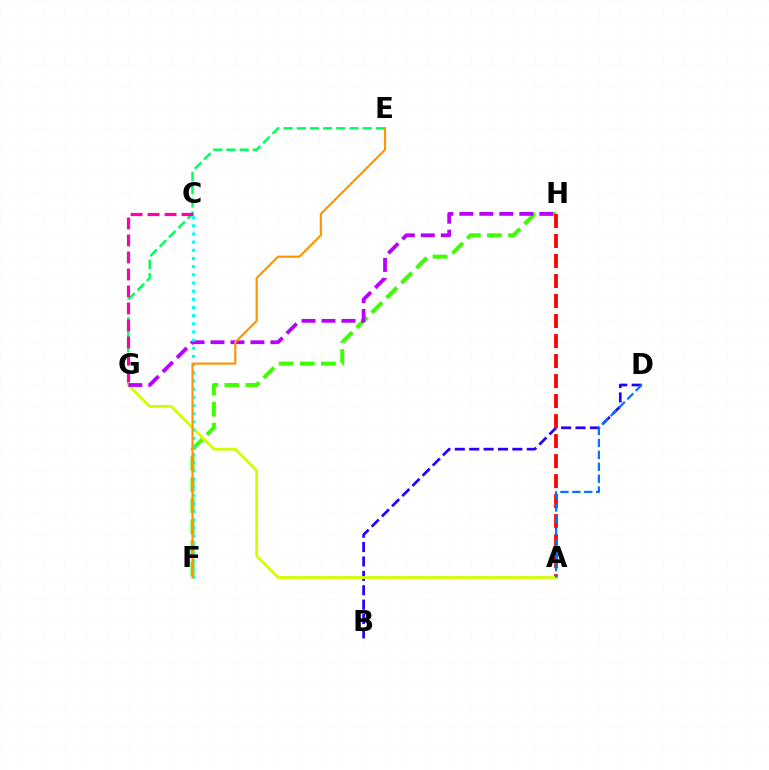{('E', 'G'): [{'color': '#00ff5c', 'line_style': 'dashed', 'thickness': 1.79}], ('F', 'H'): [{'color': '#3dff00', 'line_style': 'dashed', 'thickness': 2.86}], ('B', 'D'): [{'color': '#2500ff', 'line_style': 'dashed', 'thickness': 1.96}], ('A', 'H'): [{'color': '#ff0000', 'line_style': 'dashed', 'thickness': 2.72}], ('C', 'G'): [{'color': '#ff00ac', 'line_style': 'dashed', 'thickness': 2.31}], ('A', 'G'): [{'color': '#d1ff00', 'line_style': 'solid', 'thickness': 2.02}], ('G', 'H'): [{'color': '#b900ff', 'line_style': 'dashed', 'thickness': 2.71}], ('C', 'F'): [{'color': '#00fff6', 'line_style': 'dotted', 'thickness': 2.22}], ('E', 'F'): [{'color': '#ff9400', 'line_style': 'solid', 'thickness': 1.54}], ('A', 'D'): [{'color': '#0074ff', 'line_style': 'dashed', 'thickness': 1.62}]}